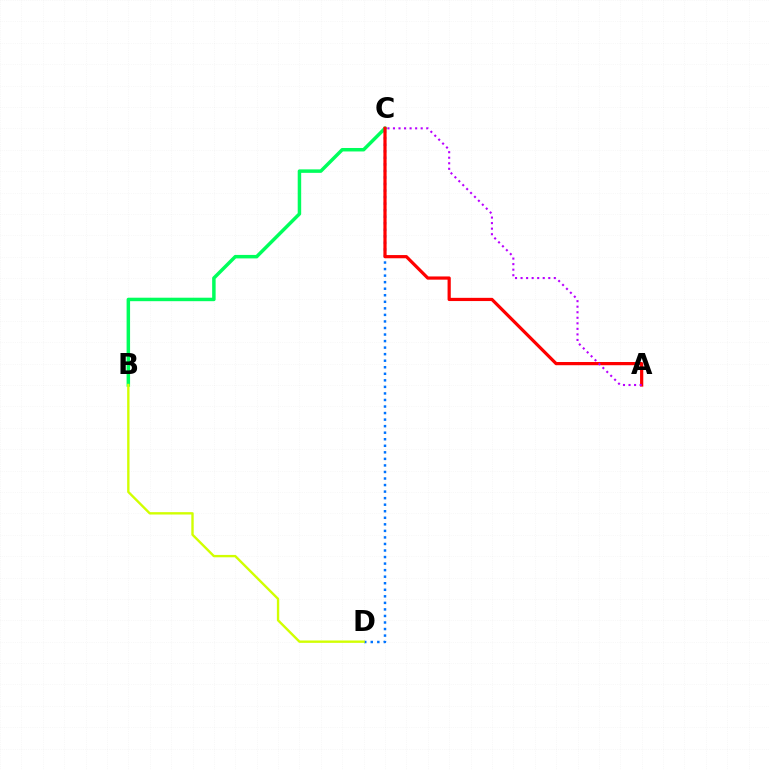{('B', 'C'): [{'color': '#00ff5c', 'line_style': 'solid', 'thickness': 2.5}], ('C', 'D'): [{'color': '#0074ff', 'line_style': 'dotted', 'thickness': 1.78}], ('A', 'C'): [{'color': '#ff0000', 'line_style': 'solid', 'thickness': 2.31}, {'color': '#b900ff', 'line_style': 'dotted', 'thickness': 1.51}], ('B', 'D'): [{'color': '#d1ff00', 'line_style': 'solid', 'thickness': 1.71}]}